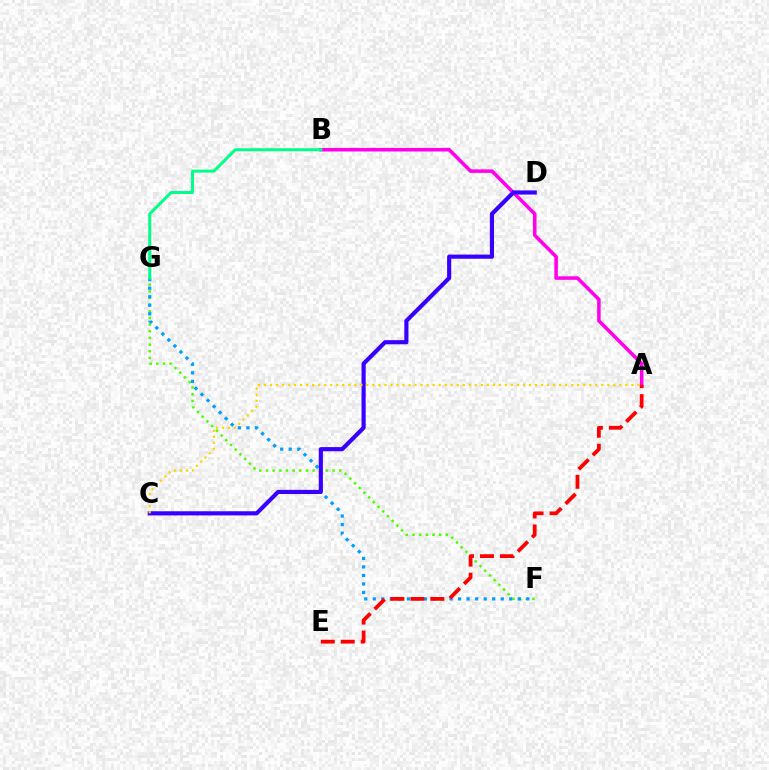{('A', 'B'): [{'color': '#ff00ed', 'line_style': 'solid', 'thickness': 2.54}], ('F', 'G'): [{'color': '#4fff00', 'line_style': 'dotted', 'thickness': 1.81}, {'color': '#009eff', 'line_style': 'dotted', 'thickness': 2.32}], ('C', 'D'): [{'color': '#3700ff', 'line_style': 'solid', 'thickness': 2.98}], ('A', 'E'): [{'color': '#ff0000', 'line_style': 'dashed', 'thickness': 2.71}], ('B', 'G'): [{'color': '#00ff86', 'line_style': 'solid', 'thickness': 2.16}], ('A', 'C'): [{'color': '#ffd500', 'line_style': 'dotted', 'thickness': 1.64}]}